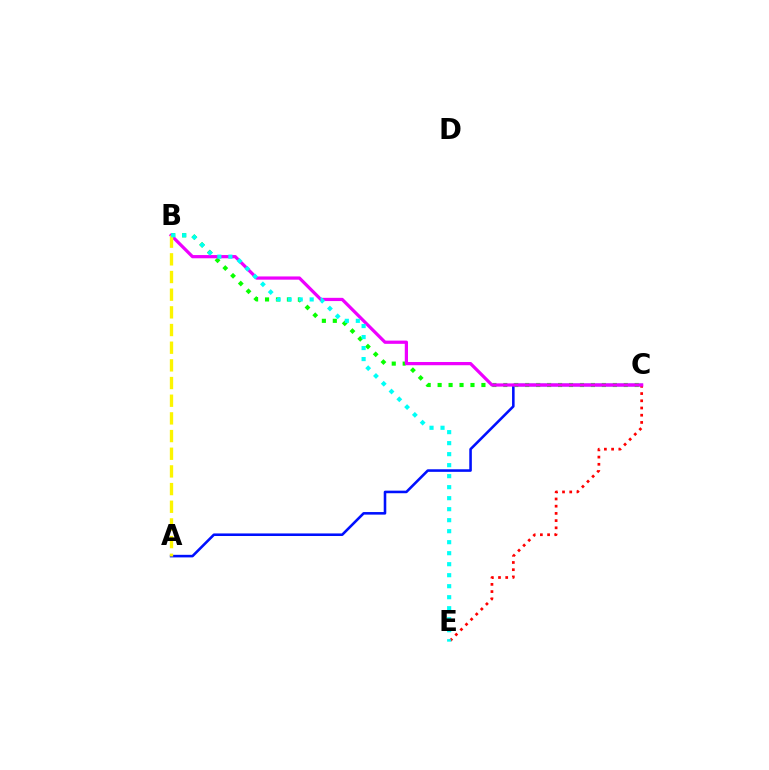{('A', 'C'): [{'color': '#0010ff', 'line_style': 'solid', 'thickness': 1.85}], ('B', 'C'): [{'color': '#08ff00', 'line_style': 'dotted', 'thickness': 2.97}, {'color': '#ee00ff', 'line_style': 'solid', 'thickness': 2.32}], ('C', 'E'): [{'color': '#ff0000', 'line_style': 'dotted', 'thickness': 1.96}], ('A', 'B'): [{'color': '#fcf500', 'line_style': 'dashed', 'thickness': 2.4}], ('B', 'E'): [{'color': '#00fff6', 'line_style': 'dotted', 'thickness': 2.99}]}